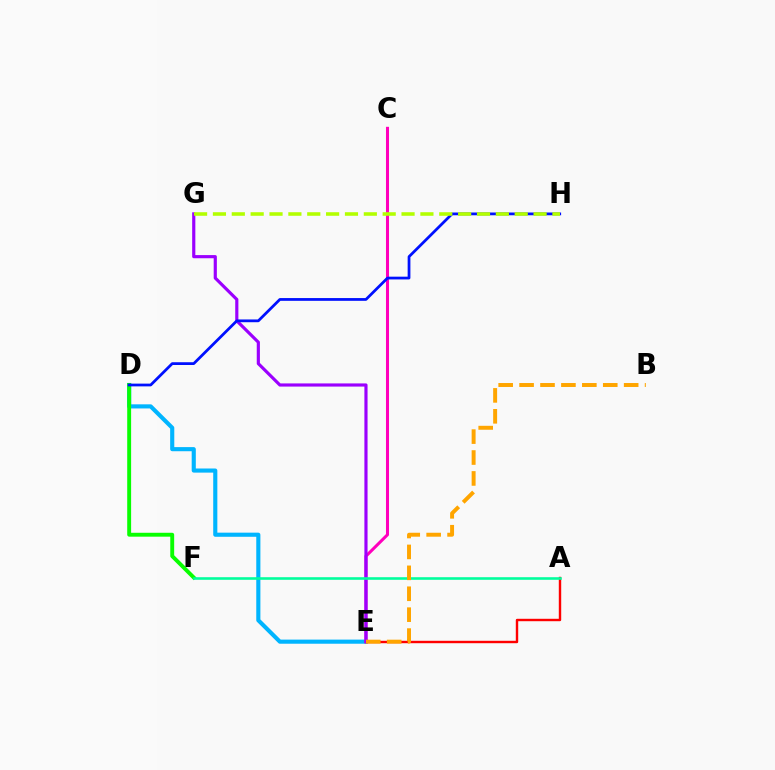{('D', 'E'): [{'color': '#00b5ff', 'line_style': 'solid', 'thickness': 2.97}], ('A', 'E'): [{'color': '#ff0000', 'line_style': 'solid', 'thickness': 1.74}], ('D', 'F'): [{'color': '#08ff00', 'line_style': 'solid', 'thickness': 2.81}], ('C', 'E'): [{'color': '#ff00bd', 'line_style': 'solid', 'thickness': 2.19}], ('E', 'G'): [{'color': '#9b00ff', 'line_style': 'solid', 'thickness': 2.28}], ('D', 'H'): [{'color': '#0010ff', 'line_style': 'solid', 'thickness': 1.99}], ('A', 'F'): [{'color': '#00ff9d', 'line_style': 'solid', 'thickness': 1.87}], ('B', 'E'): [{'color': '#ffa500', 'line_style': 'dashed', 'thickness': 2.84}], ('G', 'H'): [{'color': '#b3ff00', 'line_style': 'dashed', 'thickness': 2.56}]}